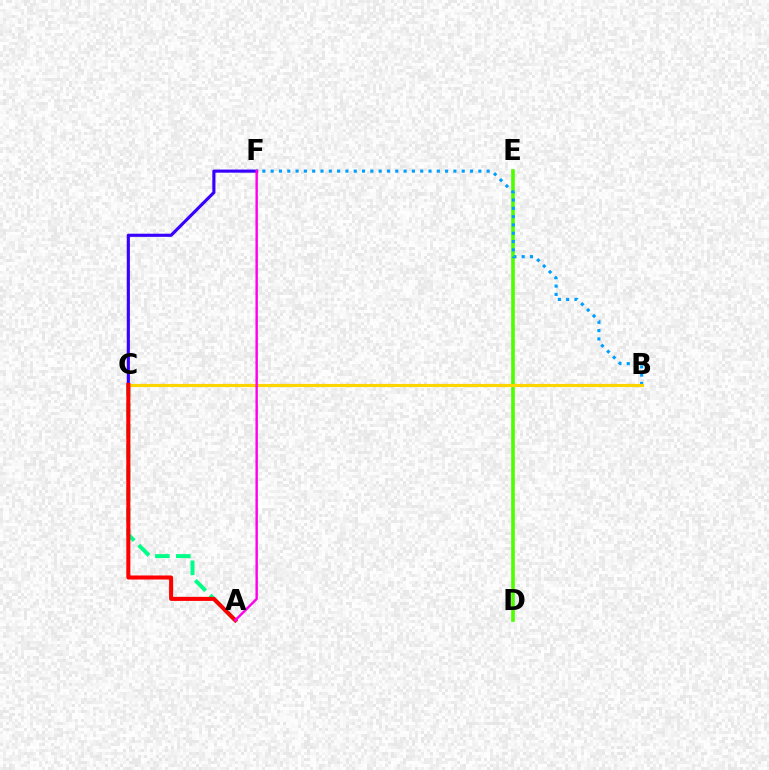{('A', 'C'): [{'color': '#00ff86', 'line_style': 'dashed', 'thickness': 2.85}, {'color': '#ff0000', 'line_style': 'solid', 'thickness': 2.91}], ('D', 'E'): [{'color': '#4fff00', 'line_style': 'solid', 'thickness': 2.62}], ('B', 'F'): [{'color': '#009eff', 'line_style': 'dotted', 'thickness': 2.26}], ('C', 'F'): [{'color': '#3700ff', 'line_style': 'solid', 'thickness': 2.25}], ('B', 'C'): [{'color': '#ffd500', 'line_style': 'solid', 'thickness': 2.26}], ('A', 'F'): [{'color': '#ff00ed', 'line_style': 'solid', 'thickness': 1.75}]}